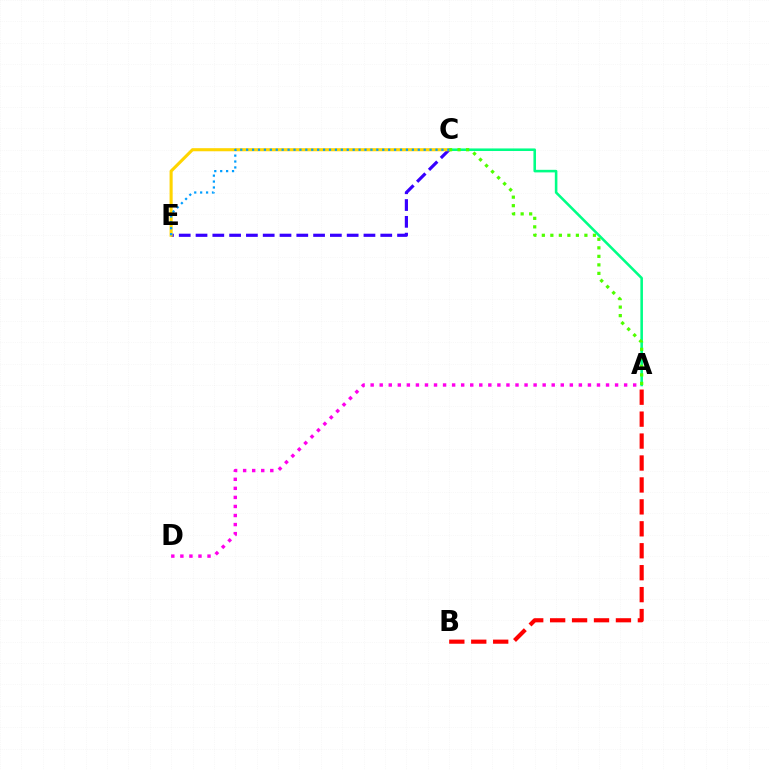{('C', 'E'): [{'color': '#3700ff', 'line_style': 'dashed', 'thickness': 2.28}, {'color': '#ffd500', 'line_style': 'solid', 'thickness': 2.22}, {'color': '#009eff', 'line_style': 'dotted', 'thickness': 1.61}], ('A', 'C'): [{'color': '#00ff86', 'line_style': 'solid', 'thickness': 1.85}, {'color': '#4fff00', 'line_style': 'dotted', 'thickness': 2.31}], ('A', 'B'): [{'color': '#ff0000', 'line_style': 'dashed', 'thickness': 2.98}], ('A', 'D'): [{'color': '#ff00ed', 'line_style': 'dotted', 'thickness': 2.46}]}